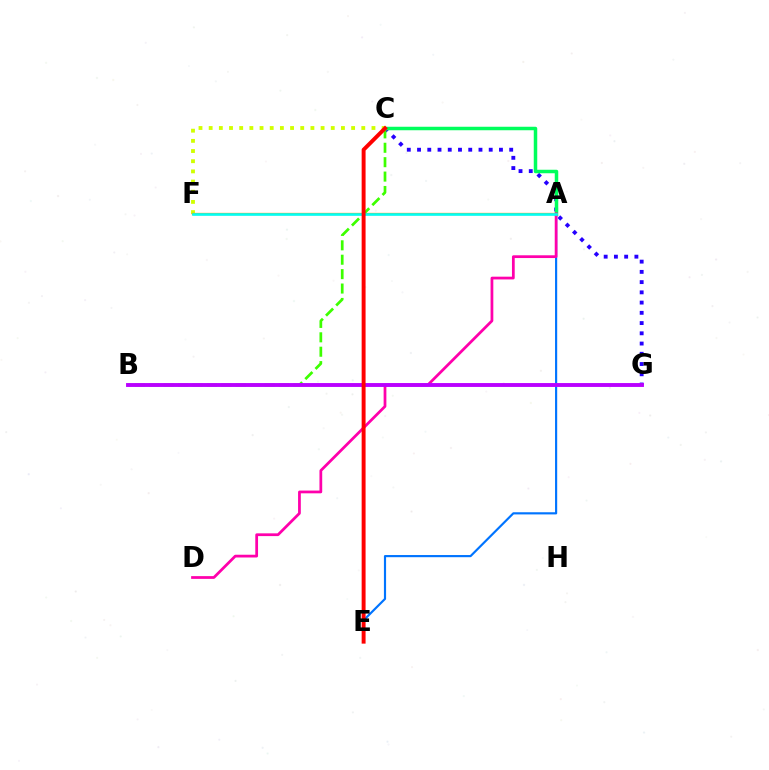{('C', 'G'): [{'color': '#2500ff', 'line_style': 'dotted', 'thickness': 2.78}], ('A', 'E'): [{'color': '#0074ff', 'line_style': 'solid', 'thickness': 1.56}], ('A', 'C'): [{'color': '#00ff5c', 'line_style': 'solid', 'thickness': 2.51}], ('C', 'F'): [{'color': '#d1ff00', 'line_style': 'dotted', 'thickness': 2.76}], ('A', 'F'): [{'color': '#ff9400', 'line_style': 'solid', 'thickness': 1.65}, {'color': '#00fff6', 'line_style': 'solid', 'thickness': 1.87}], ('A', 'D'): [{'color': '#ff00ac', 'line_style': 'solid', 'thickness': 1.98}], ('B', 'C'): [{'color': '#3dff00', 'line_style': 'dashed', 'thickness': 1.96}], ('B', 'G'): [{'color': '#b900ff', 'line_style': 'solid', 'thickness': 2.8}], ('C', 'E'): [{'color': '#ff0000', 'line_style': 'solid', 'thickness': 2.83}]}